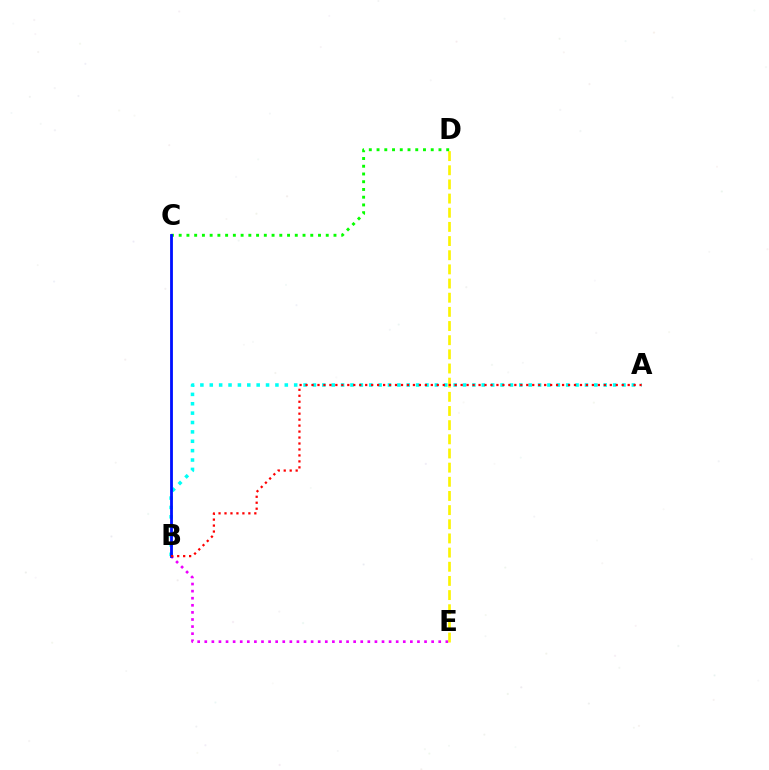{('A', 'B'): [{'color': '#00fff6', 'line_style': 'dotted', 'thickness': 2.55}, {'color': '#ff0000', 'line_style': 'dotted', 'thickness': 1.62}], ('D', 'E'): [{'color': '#fcf500', 'line_style': 'dashed', 'thickness': 1.92}], ('B', 'E'): [{'color': '#ee00ff', 'line_style': 'dotted', 'thickness': 1.93}], ('C', 'D'): [{'color': '#08ff00', 'line_style': 'dotted', 'thickness': 2.1}], ('B', 'C'): [{'color': '#0010ff', 'line_style': 'solid', 'thickness': 2.02}]}